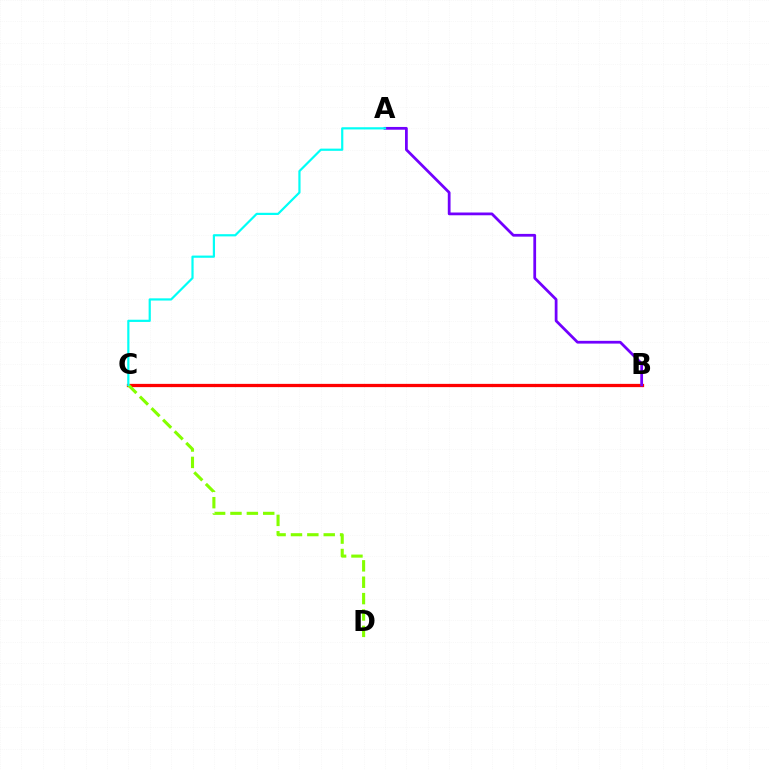{('B', 'C'): [{'color': '#ff0000', 'line_style': 'solid', 'thickness': 2.35}], ('A', 'B'): [{'color': '#7200ff', 'line_style': 'solid', 'thickness': 1.99}], ('C', 'D'): [{'color': '#84ff00', 'line_style': 'dashed', 'thickness': 2.22}], ('A', 'C'): [{'color': '#00fff6', 'line_style': 'solid', 'thickness': 1.58}]}